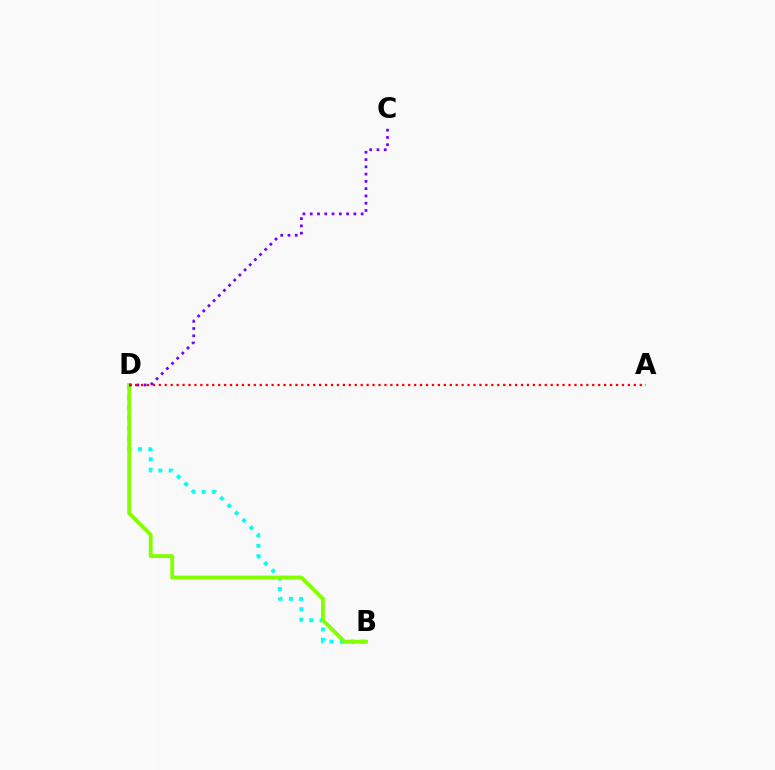{('B', 'D'): [{'color': '#00fff6', 'line_style': 'dotted', 'thickness': 2.83}, {'color': '#84ff00', 'line_style': 'solid', 'thickness': 2.78}], ('C', 'D'): [{'color': '#7200ff', 'line_style': 'dotted', 'thickness': 1.98}], ('A', 'D'): [{'color': '#ff0000', 'line_style': 'dotted', 'thickness': 1.61}]}